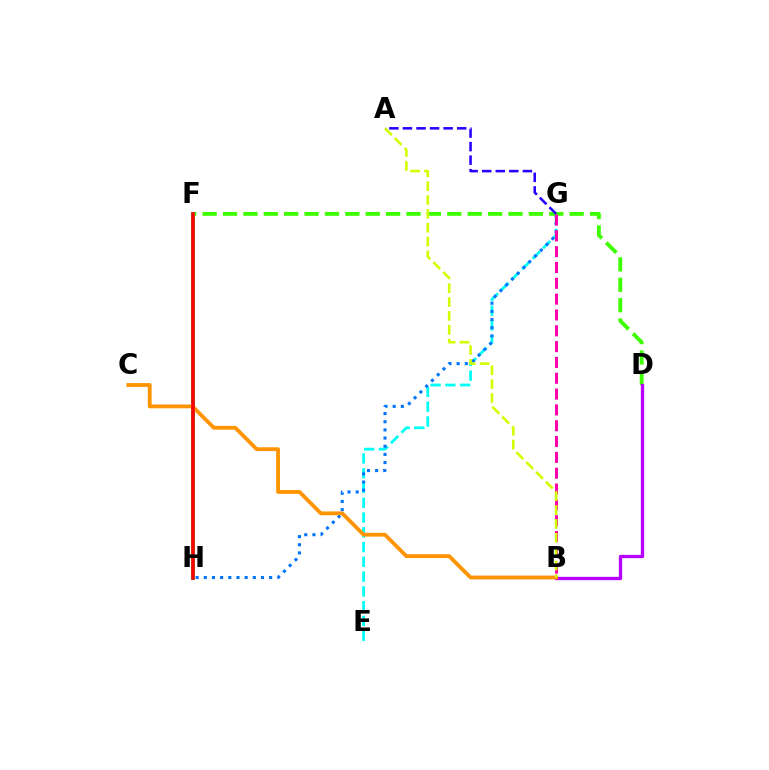{('E', 'G'): [{'color': '#00fff6', 'line_style': 'dashed', 'thickness': 2.01}], ('G', 'H'): [{'color': '#0074ff', 'line_style': 'dotted', 'thickness': 2.22}], ('F', 'H'): [{'color': '#00ff5c', 'line_style': 'solid', 'thickness': 2.85}, {'color': '#ff0000', 'line_style': 'solid', 'thickness': 2.64}], ('D', 'F'): [{'color': '#3dff00', 'line_style': 'dashed', 'thickness': 2.77}], ('B', 'D'): [{'color': '#b900ff', 'line_style': 'solid', 'thickness': 2.37}], ('B', 'G'): [{'color': '#ff00ac', 'line_style': 'dashed', 'thickness': 2.15}], ('B', 'C'): [{'color': '#ff9400', 'line_style': 'solid', 'thickness': 2.74}], ('A', 'B'): [{'color': '#d1ff00', 'line_style': 'dashed', 'thickness': 1.88}], ('A', 'G'): [{'color': '#2500ff', 'line_style': 'dashed', 'thickness': 1.84}]}